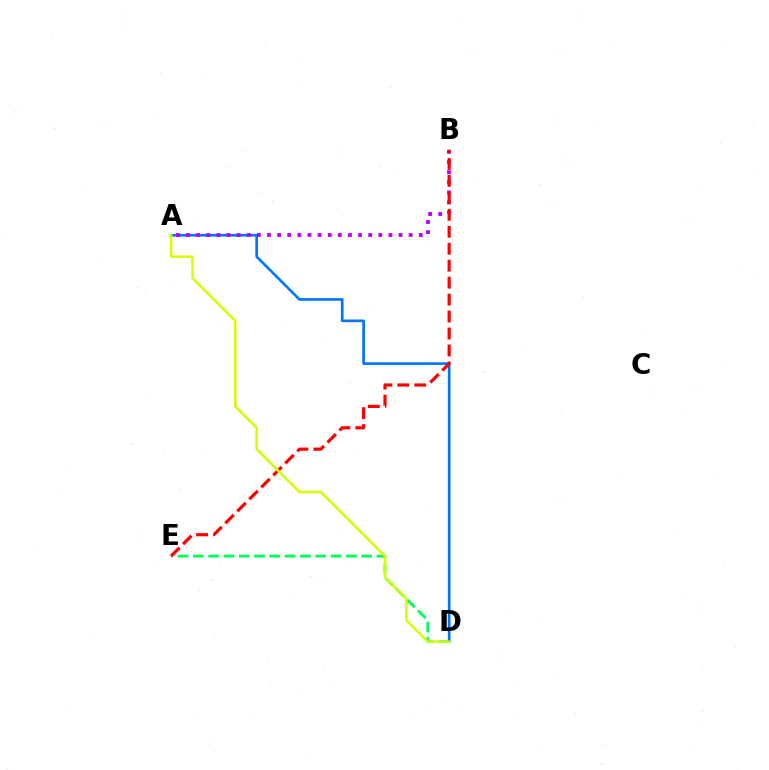{('D', 'E'): [{'color': '#00ff5c', 'line_style': 'dashed', 'thickness': 2.08}], ('A', 'D'): [{'color': '#0074ff', 'line_style': 'solid', 'thickness': 1.92}, {'color': '#d1ff00', 'line_style': 'solid', 'thickness': 1.81}], ('A', 'B'): [{'color': '#b900ff', 'line_style': 'dotted', 'thickness': 2.75}], ('B', 'E'): [{'color': '#ff0000', 'line_style': 'dashed', 'thickness': 2.3}]}